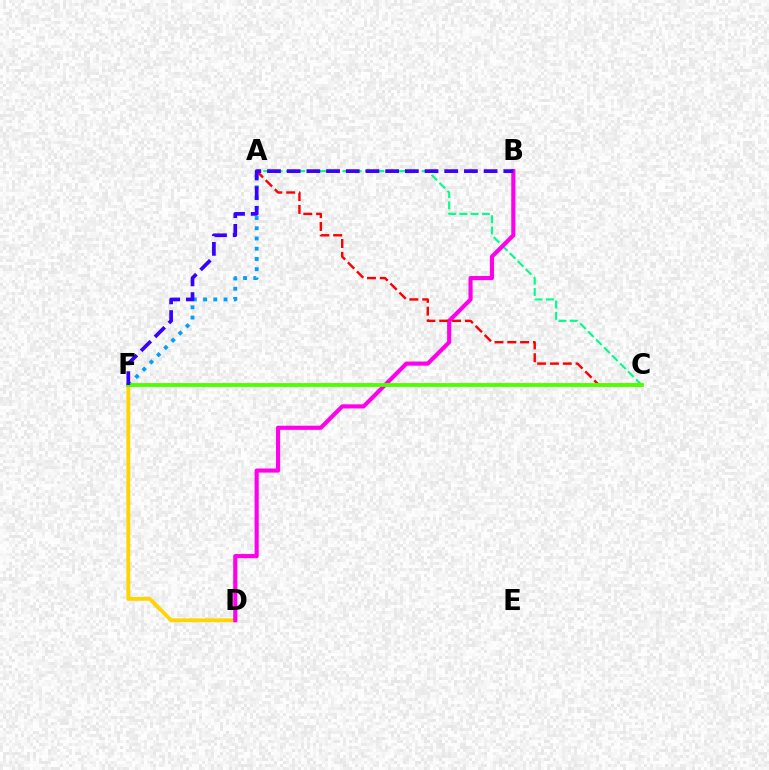{('D', 'F'): [{'color': '#ffd500', 'line_style': 'solid', 'thickness': 2.75}], ('A', 'F'): [{'color': '#009eff', 'line_style': 'dotted', 'thickness': 2.78}], ('A', 'C'): [{'color': '#00ff86', 'line_style': 'dashed', 'thickness': 1.54}, {'color': '#ff0000', 'line_style': 'dashed', 'thickness': 1.74}], ('B', 'D'): [{'color': '#ff00ed', 'line_style': 'solid', 'thickness': 2.97}], ('C', 'F'): [{'color': '#4fff00', 'line_style': 'solid', 'thickness': 2.76}], ('B', 'F'): [{'color': '#3700ff', 'line_style': 'dashed', 'thickness': 2.68}]}